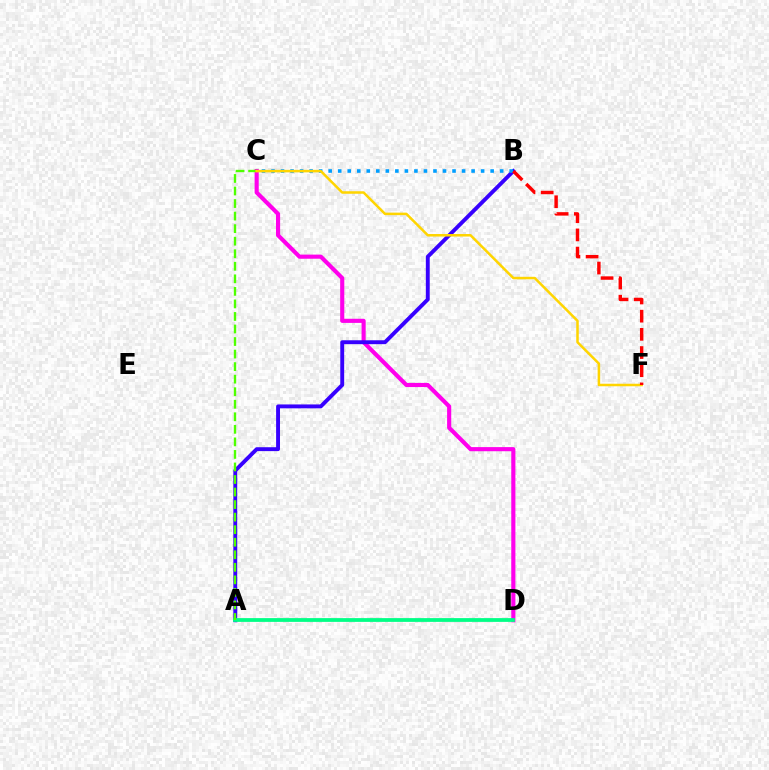{('C', 'D'): [{'color': '#ff00ed', 'line_style': 'solid', 'thickness': 2.97}], ('A', 'B'): [{'color': '#3700ff', 'line_style': 'solid', 'thickness': 2.8}], ('A', 'D'): [{'color': '#00ff86', 'line_style': 'solid', 'thickness': 2.72}], ('A', 'C'): [{'color': '#4fff00', 'line_style': 'dashed', 'thickness': 1.7}], ('B', 'C'): [{'color': '#009eff', 'line_style': 'dotted', 'thickness': 2.59}], ('C', 'F'): [{'color': '#ffd500', 'line_style': 'solid', 'thickness': 1.81}], ('B', 'F'): [{'color': '#ff0000', 'line_style': 'dashed', 'thickness': 2.47}]}